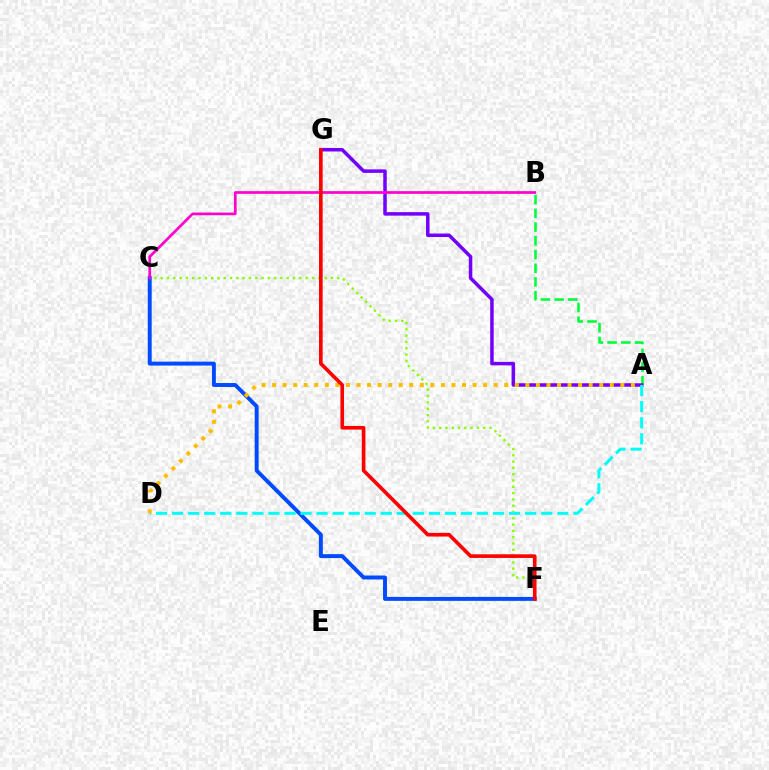{('A', 'B'): [{'color': '#00ff39', 'line_style': 'dashed', 'thickness': 1.86}], ('A', 'G'): [{'color': '#7200ff', 'line_style': 'solid', 'thickness': 2.52}], ('C', 'F'): [{'color': '#84ff00', 'line_style': 'dotted', 'thickness': 1.71}, {'color': '#004bff', 'line_style': 'solid', 'thickness': 2.83}], ('B', 'C'): [{'color': '#ff00cf', 'line_style': 'solid', 'thickness': 1.94}], ('A', 'D'): [{'color': '#00fff6', 'line_style': 'dashed', 'thickness': 2.18}, {'color': '#ffbd00', 'line_style': 'dotted', 'thickness': 2.87}], ('F', 'G'): [{'color': '#ff0000', 'line_style': 'solid', 'thickness': 2.62}]}